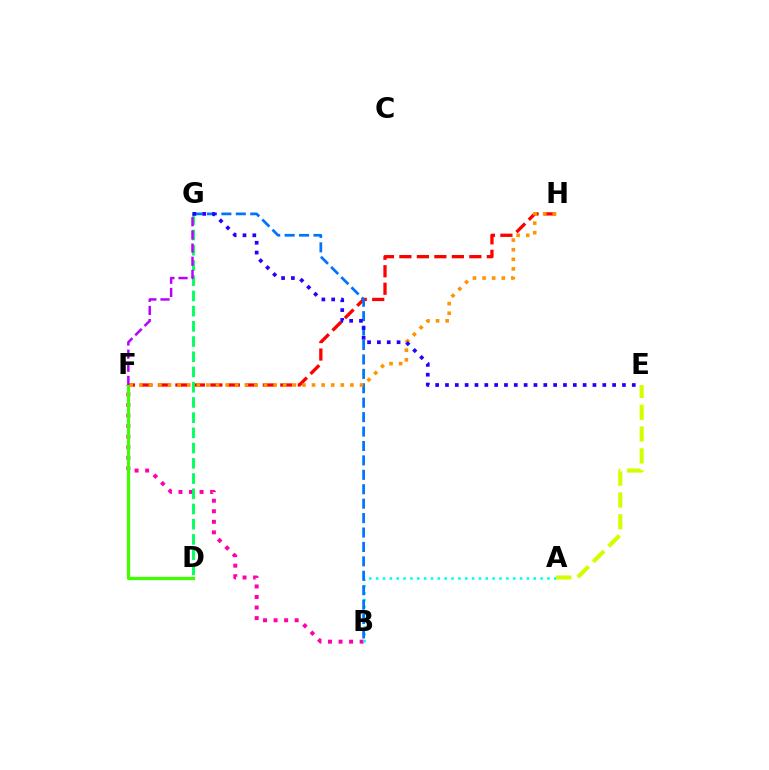{('F', 'H'): [{'color': '#ff0000', 'line_style': 'dashed', 'thickness': 2.38}, {'color': '#ff9400', 'line_style': 'dotted', 'thickness': 2.61}], ('B', 'F'): [{'color': '#ff00ac', 'line_style': 'dotted', 'thickness': 2.87}], ('A', 'B'): [{'color': '#00fff6', 'line_style': 'dotted', 'thickness': 1.86}], ('D', 'F'): [{'color': '#3dff00', 'line_style': 'solid', 'thickness': 2.32}], ('B', 'G'): [{'color': '#0074ff', 'line_style': 'dashed', 'thickness': 1.96}], ('D', 'G'): [{'color': '#00ff5c', 'line_style': 'dashed', 'thickness': 2.07}], ('A', 'E'): [{'color': '#d1ff00', 'line_style': 'dashed', 'thickness': 2.96}], ('E', 'G'): [{'color': '#2500ff', 'line_style': 'dotted', 'thickness': 2.67}], ('F', 'G'): [{'color': '#b900ff', 'line_style': 'dashed', 'thickness': 1.79}]}